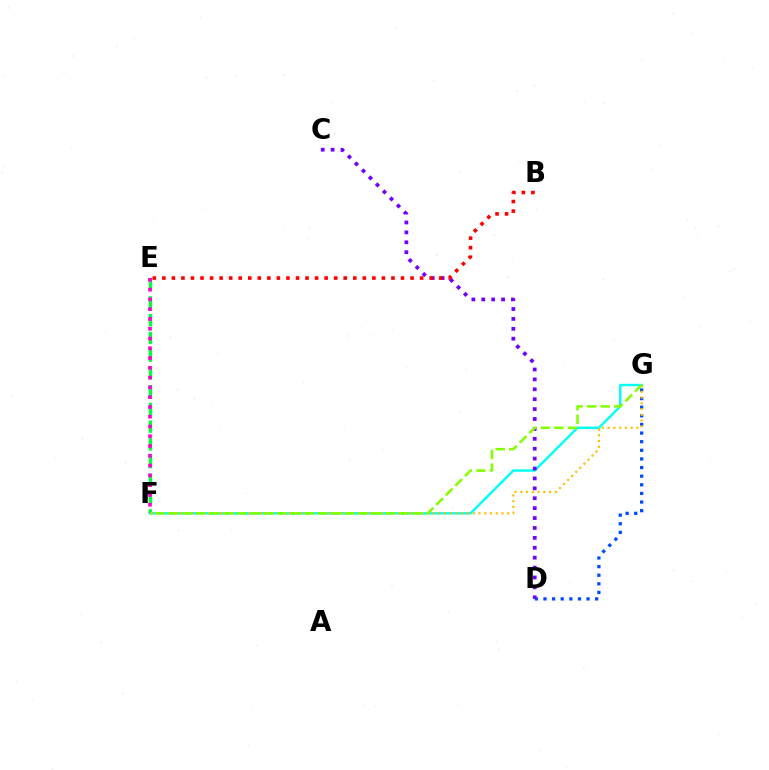{('E', 'F'): [{'color': '#00ff39', 'line_style': 'dashed', 'thickness': 2.41}, {'color': '#ff00cf', 'line_style': 'dotted', 'thickness': 2.66}], ('D', 'G'): [{'color': '#004bff', 'line_style': 'dotted', 'thickness': 2.34}], ('F', 'G'): [{'color': '#00fff6', 'line_style': 'solid', 'thickness': 1.74}, {'color': '#ffbd00', 'line_style': 'dotted', 'thickness': 1.56}, {'color': '#84ff00', 'line_style': 'dashed', 'thickness': 1.84}], ('C', 'D'): [{'color': '#7200ff', 'line_style': 'dotted', 'thickness': 2.69}], ('B', 'E'): [{'color': '#ff0000', 'line_style': 'dotted', 'thickness': 2.59}]}